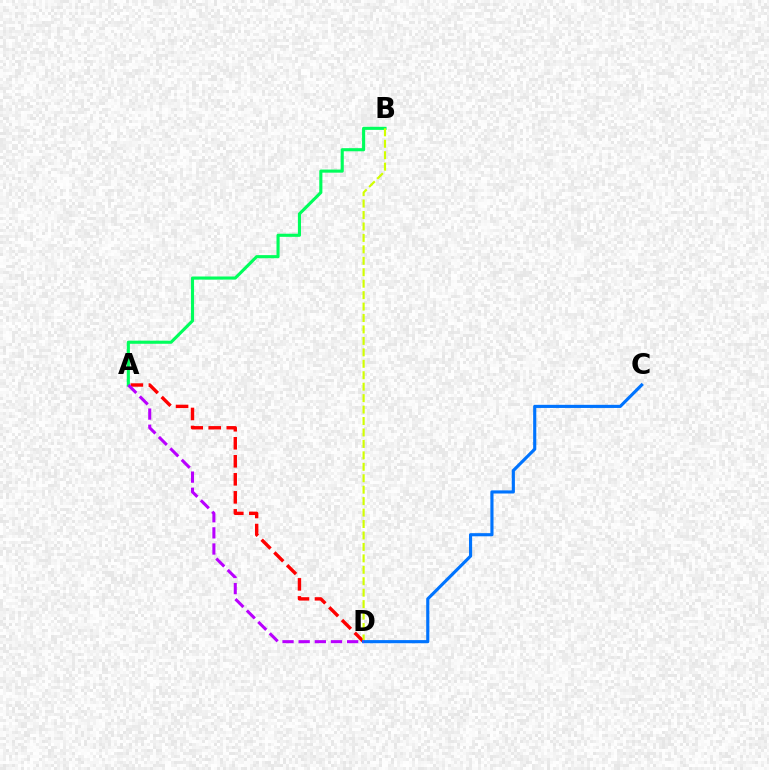{('A', 'D'): [{'color': '#ff0000', 'line_style': 'dashed', 'thickness': 2.45}, {'color': '#b900ff', 'line_style': 'dashed', 'thickness': 2.19}], ('A', 'B'): [{'color': '#00ff5c', 'line_style': 'solid', 'thickness': 2.24}], ('B', 'D'): [{'color': '#d1ff00', 'line_style': 'dashed', 'thickness': 1.55}], ('C', 'D'): [{'color': '#0074ff', 'line_style': 'solid', 'thickness': 2.26}]}